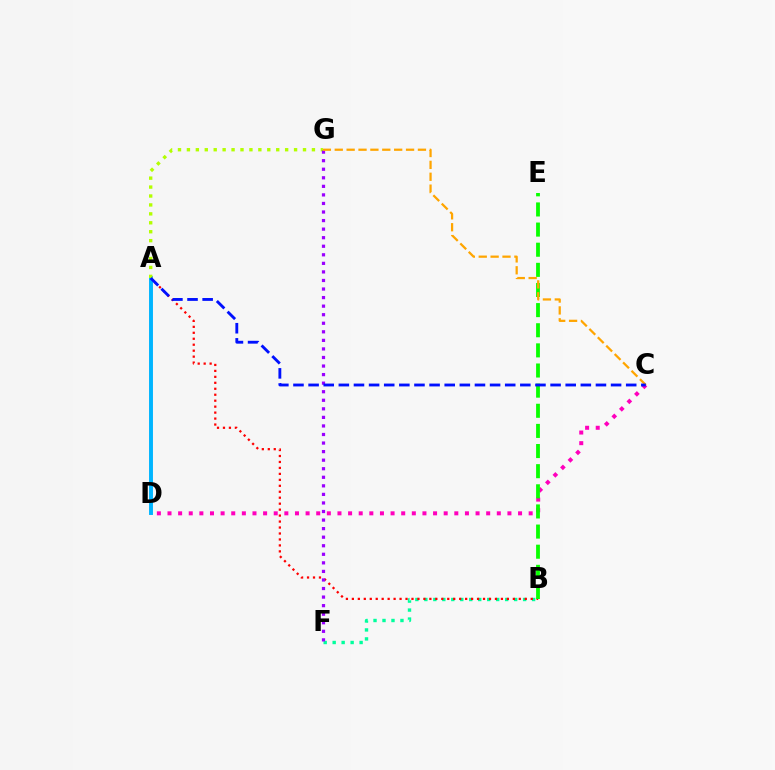{('B', 'F'): [{'color': '#00ff9d', 'line_style': 'dotted', 'thickness': 2.44}], ('C', 'D'): [{'color': '#ff00bd', 'line_style': 'dotted', 'thickness': 2.89}], ('A', 'B'): [{'color': '#ff0000', 'line_style': 'dotted', 'thickness': 1.62}], ('A', 'D'): [{'color': '#00b5ff', 'line_style': 'solid', 'thickness': 2.82}], ('A', 'G'): [{'color': '#b3ff00', 'line_style': 'dotted', 'thickness': 2.43}], ('F', 'G'): [{'color': '#9b00ff', 'line_style': 'dotted', 'thickness': 2.32}], ('B', 'E'): [{'color': '#08ff00', 'line_style': 'dashed', 'thickness': 2.74}], ('C', 'G'): [{'color': '#ffa500', 'line_style': 'dashed', 'thickness': 1.61}], ('A', 'C'): [{'color': '#0010ff', 'line_style': 'dashed', 'thickness': 2.05}]}